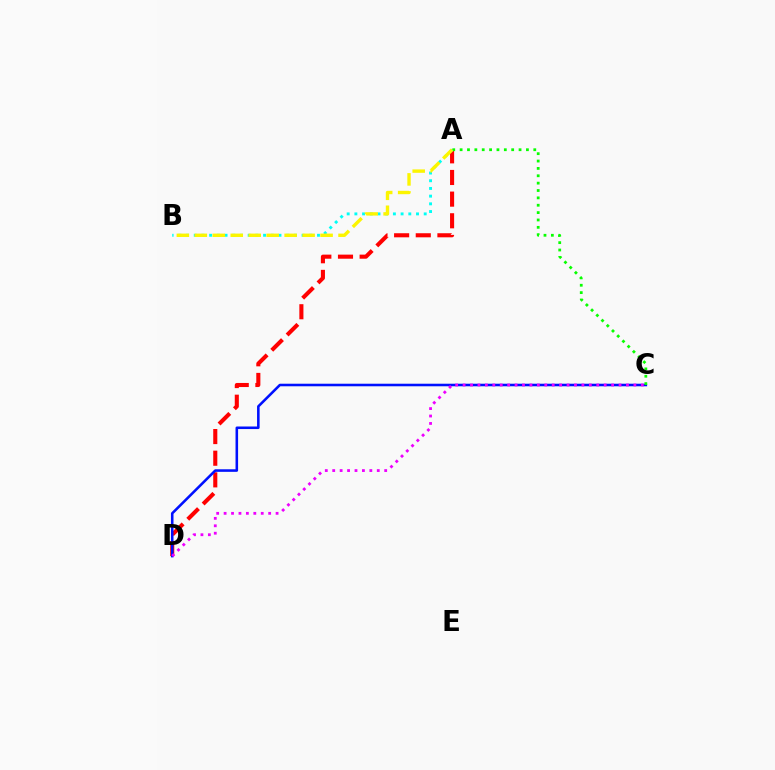{('A', 'D'): [{'color': '#ff0000', 'line_style': 'dashed', 'thickness': 2.94}], ('C', 'D'): [{'color': '#0010ff', 'line_style': 'solid', 'thickness': 1.85}, {'color': '#ee00ff', 'line_style': 'dotted', 'thickness': 2.02}], ('A', 'C'): [{'color': '#08ff00', 'line_style': 'dotted', 'thickness': 2.0}], ('A', 'B'): [{'color': '#00fff6', 'line_style': 'dotted', 'thickness': 2.09}, {'color': '#fcf500', 'line_style': 'dashed', 'thickness': 2.44}]}